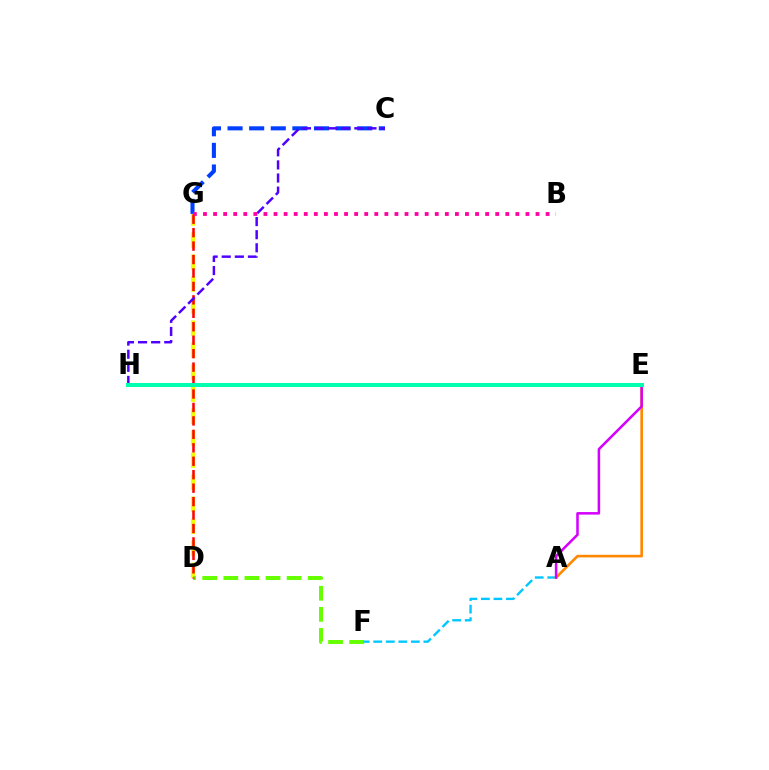{('D', 'G'): [{'color': '#eeff00', 'line_style': 'dashed', 'thickness': 2.99}, {'color': '#ff0000', 'line_style': 'dashed', 'thickness': 1.83}], ('D', 'F'): [{'color': '#66ff00', 'line_style': 'dashed', 'thickness': 2.87}], ('A', 'F'): [{'color': '#00c7ff', 'line_style': 'dashed', 'thickness': 1.7}], ('A', 'E'): [{'color': '#ff8800', 'line_style': 'solid', 'thickness': 1.9}, {'color': '#d600ff', 'line_style': 'solid', 'thickness': 1.83}], ('C', 'G'): [{'color': '#003fff', 'line_style': 'dashed', 'thickness': 2.94}], ('C', 'H'): [{'color': '#4f00ff', 'line_style': 'dashed', 'thickness': 1.78}], ('B', 'G'): [{'color': '#ff00a0', 'line_style': 'dotted', 'thickness': 2.74}], ('E', 'H'): [{'color': '#00ff27', 'line_style': 'solid', 'thickness': 1.66}, {'color': '#00ffaf', 'line_style': 'solid', 'thickness': 2.89}]}